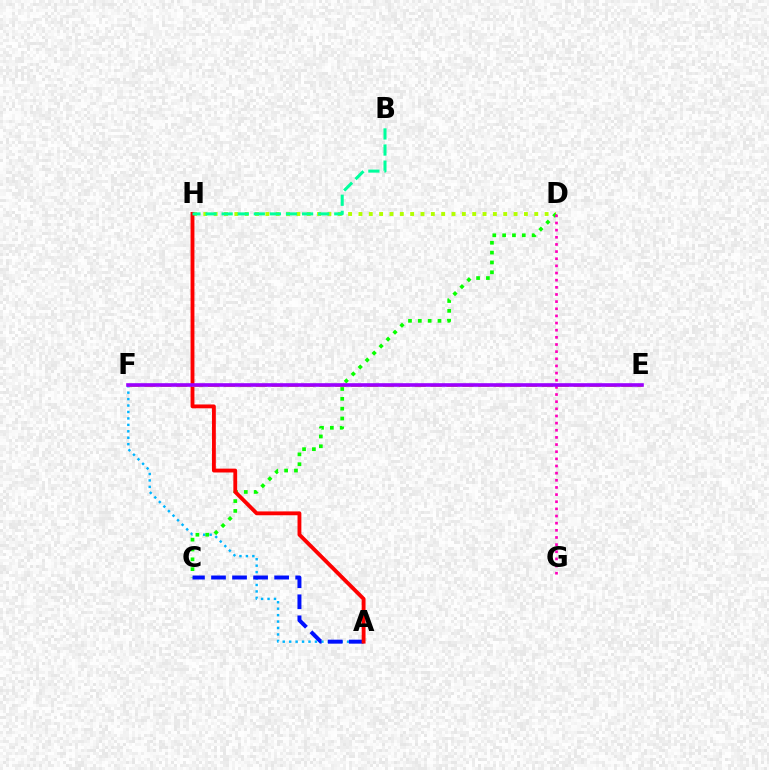{('A', 'F'): [{'color': '#00b5ff', 'line_style': 'dotted', 'thickness': 1.75}], ('D', 'H'): [{'color': '#b3ff00', 'line_style': 'dotted', 'thickness': 2.81}], ('C', 'D'): [{'color': '#08ff00', 'line_style': 'dotted', 'thickness': 2.67}], ('A', 'C'): [{'color': '#0010ff', 'line_style': 'dashed', 'thickness': 2.86}], ('D', 'G'): [{'color': '#ff00bd', 'line_style': 'dotted', 'thickness': 1.94}], ('A', 'H'): [{'color': '#ff0000', 'line_style': 'solid', 'thickness': 2.77}], ('E', 'F'): [{'color': '#ffa500', 'line_style': 'dashed', 'thickness': 2.16}, {'color': '#9b00ff', 'line_style': 'solid', 'thickness': 2.61}], ('B', 'H'): [{'color': '#00ff9d', 'line_style': 'dashed', 'thickness': 2.19}]}